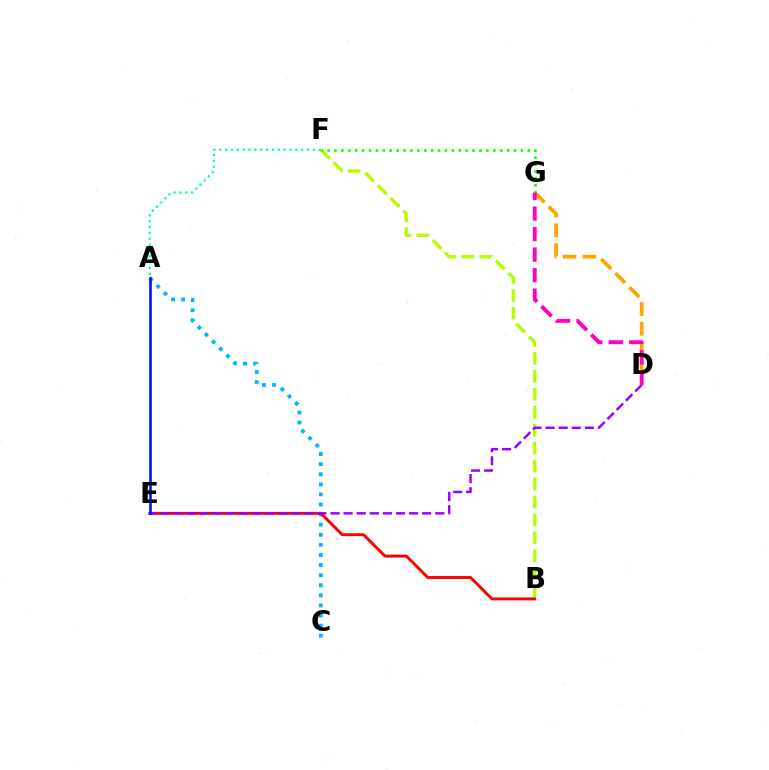{('A', 'C'): [{'color': '#00b5ff', 'line_style': 'dotted', 'thickness': 2.74}], ('B', 'F'): [{'color': '#b3ff00', 'line_style': 'dashed', 'thickness': 2.44}], ('F', 'G'): [{'color': '#08ff00', 'line_style': 'dotted', 'thickness': 1.88}], ('B', 'E'): [{'color': '#ff0000', 'line_style': 'solid', 'thickness': 2.11}], ('D', 'G'): [{'color': '#ffa500', 'line_style': 'dashed', 'thickness': 2.7}, {'color': '#ff00bd', 'line_style': 'dashed', 'thickness': 2.79}], ('D', 'E'): [{'color': '#9b00ff', 'line_style': 'dashed', 'thickness': 1.78}], ('A', 'F'): [{'color': '#00ff9d', 'line_style': 'dotted', 'thickness': 1.59}], ('A', 'E'): [{'color': '#0010ff', 'line_style': 'solid', 'thickness': 1.88}]}